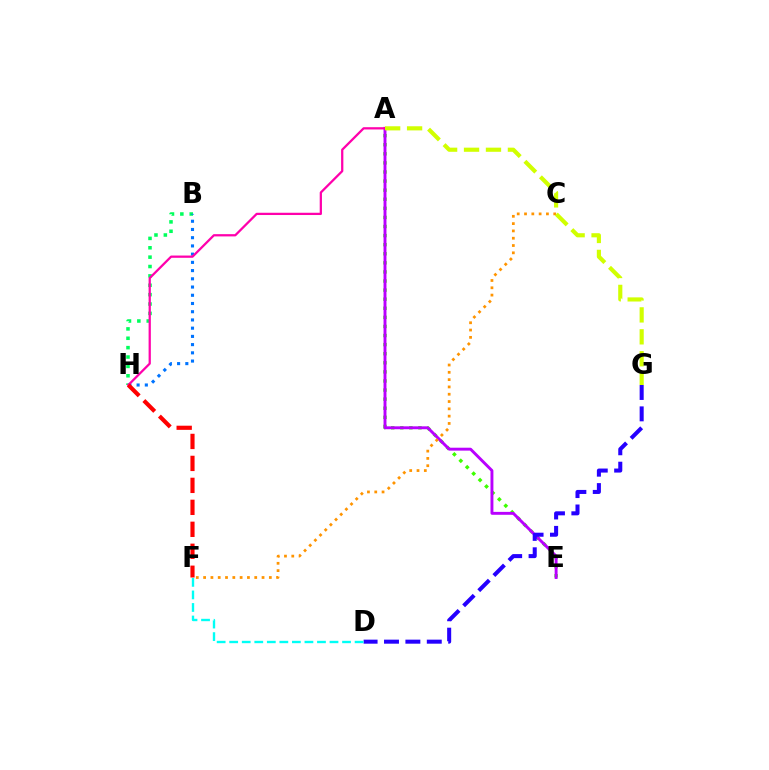{('B', 'H'): [{'color': '#00ff5c', 'line_style': 'dotted', 'thickness': 2.55}, {'color': '#0074ff', 'line_style': 'dotted', 'thickness': 2.23}], ('A', 'E'): [{'color': '#3dff00', 'line_style': 'dotted', 'thickness': 2.47}, {'color': '#b900ff', 'line_style': 'solid', 'thickness': 2.1}], ('A', 'H'): [{'color': '#ff00ac', 'line_style': 'solid', 'thickness': 1.63}], ('F', 'H'): [{'color': '#ff0000', 'line_style': 'dashed', 'thickness': 2.98}], ('D', 'G'): [{'color': '#2500ff', 'line_style': 'dashed', 'thickness': 2.91}], ('C', 'F'): [{'color': '#ff9400', 'line_style': 'dotted', 'thickness': 1.98}], ('D', 'F'): [{'color': '#00fff6', 'line_style': 'dashed', 'thickness': 1.7}], ('A', 'G'): [{'color': '#d1ff00', 'line_style': 'dashed', 'thickness': 2.98}]}